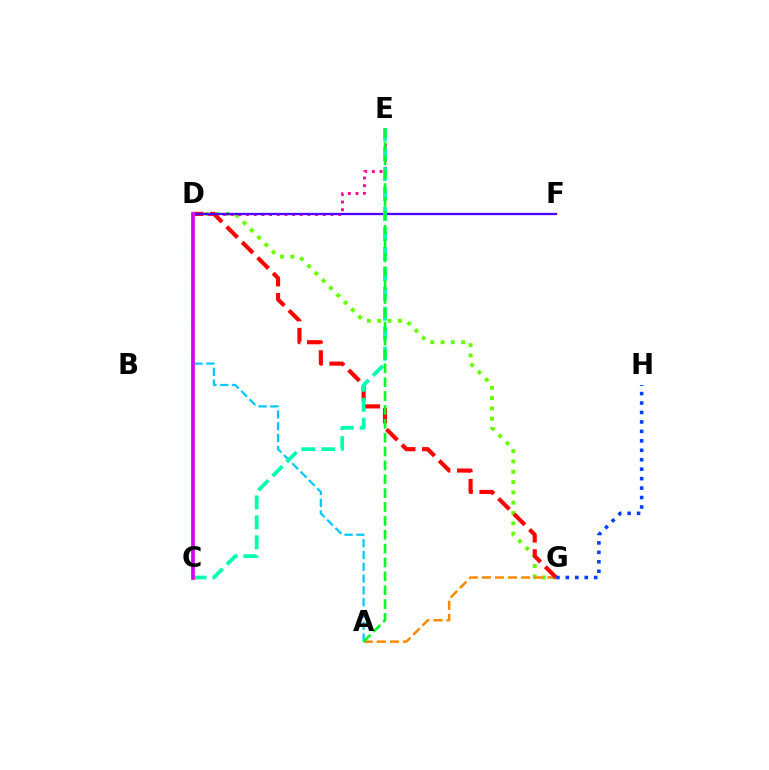{('D', 'G'): [{'color': '#66ff00', 'line_style': 'dotted', 'thickness': 2.8}, {'color': '#ff0000', 'line_style': 'dashed', 'thickness': 2.97}], ('A', 'G'): [{'color': '#ff8800', 'line_style': 'dashed', 'thickness': 1.78}], ('D', 'E'): [{'color': '#ff00a0', 'line_style': 'dotted', 'thickness': 2.08}], ('G', 'H'): [{'color': '#003fff', 'line_style': 'dotted', 'thickness': 2.57}], ('A', 'D'): [{'color': '#00c7ff', 'line_style': 'dashed', 'thickness': 1.6}], ('D', 'F'): [{'color': '#4f00ff', 'line_style': 'solid', 'thickness': 1.66}], ('C', 'E'): [{'color': '#00ffaf', 'line_style': 'dashed', 'thickness': 2.71}], ('A', 'E'): [{'color': '#00ff27', 'line_style': 'dashed', 'thickness': 1.88}], ('C', 'D'): [{'color': '#eeff00', 'line_style': 'solid', 'thickness': 2.6}, {'color': '#d600ff', 'line_style': 'solid', 'thickness': 2.65}]}